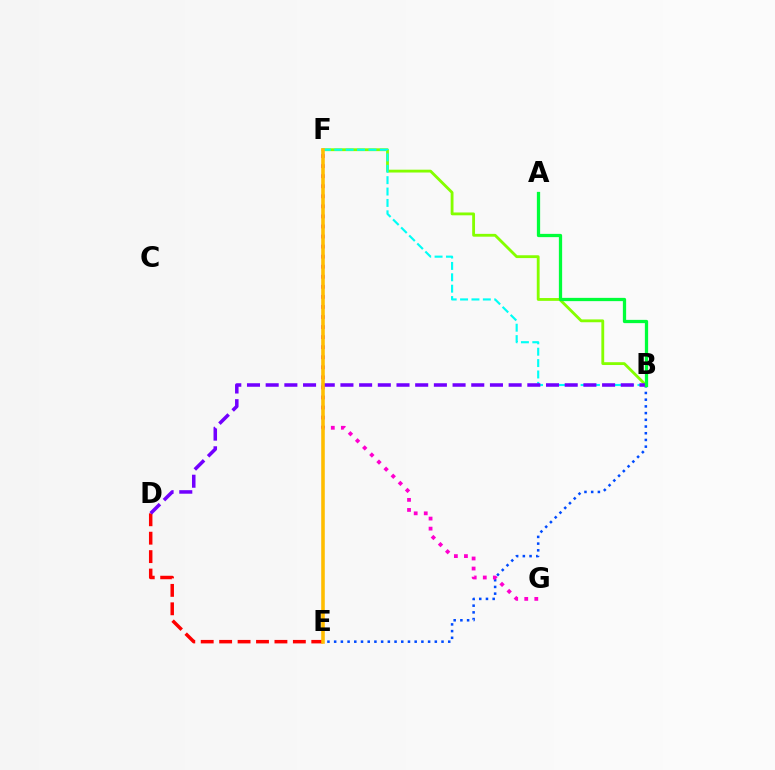{('B', 'E'): [{'color': '#004bff', 'line_style': 'dotted', 'thickness': 1.82}], ('D', 'E'): [{'color': '#ff0000', 'line_style': 'dashed', 'thickness': 2.5}], ('F', 'G'): [{'color': '#ff00cf', 'line_style': 'dotted', 'thickness': 2.73}], ('B', 'F'): [{'color': '#84ff00', 'line_style': 'solid', 'thickness': 2.04}, {'color': '#00fff6', 'line_style': 'dashed', 'thickness': 1.55}], ('B', 'D'): [{'color': '#7200ff', 'line_style': 'dashed', 'thickness': 2.54}], ('A', 'B'): [{'color': '#00ff39', 'line_style': 'solid', 'thickness': 2.35}], ('E', 'F'): [{'color': '#ffbd00', 'line_style': 'solid', 'thickness': 2.58}]}